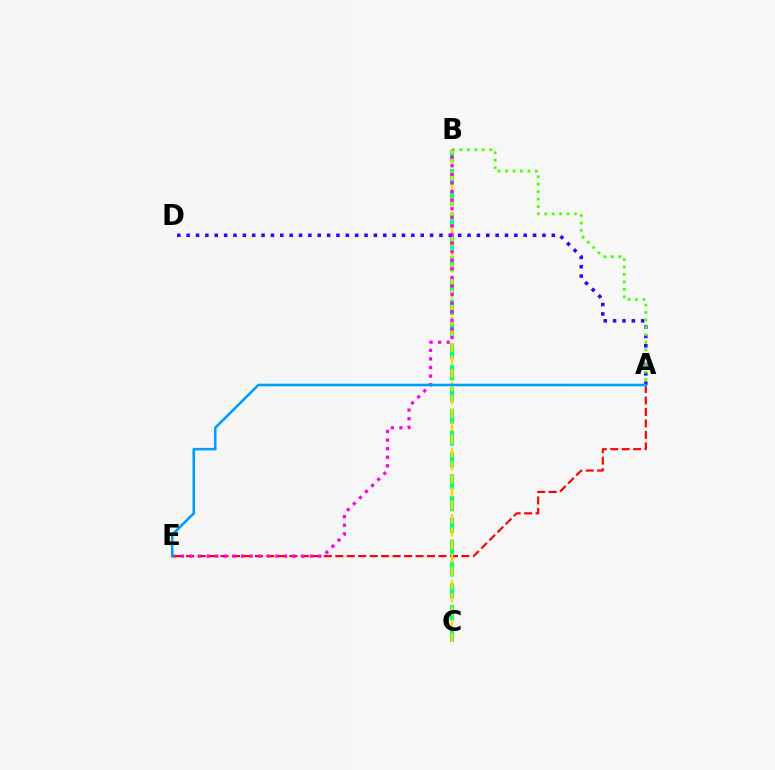{('B', 'C'): [{'color': '#00ff86', 'line_style': 'dashed', 'thickness': 2.96}, {'color': '#ffd500', 'line_style': 'dashed', 'thickness': 1.79}], ('A', 'D'): [{'color': '#3700ff', 'line_style': 'dotted', 'thickness': 2.54}], ('A', 'E'): [{'color': '#ff0000', 'line_style': 'dashed', 'thickness': 1.56}, {'color': '#009eff', 'line_style': 'solid', 'thickness': 1.86}], ('A', 'B'): [{'color': '#4fff00', 'line_style': 'dotted', 'thickness': 2.02}], ('B', 'E'): [{'color': '#ff00ed', 'line_style': 'dotted', 'thickness': 2.33}]}